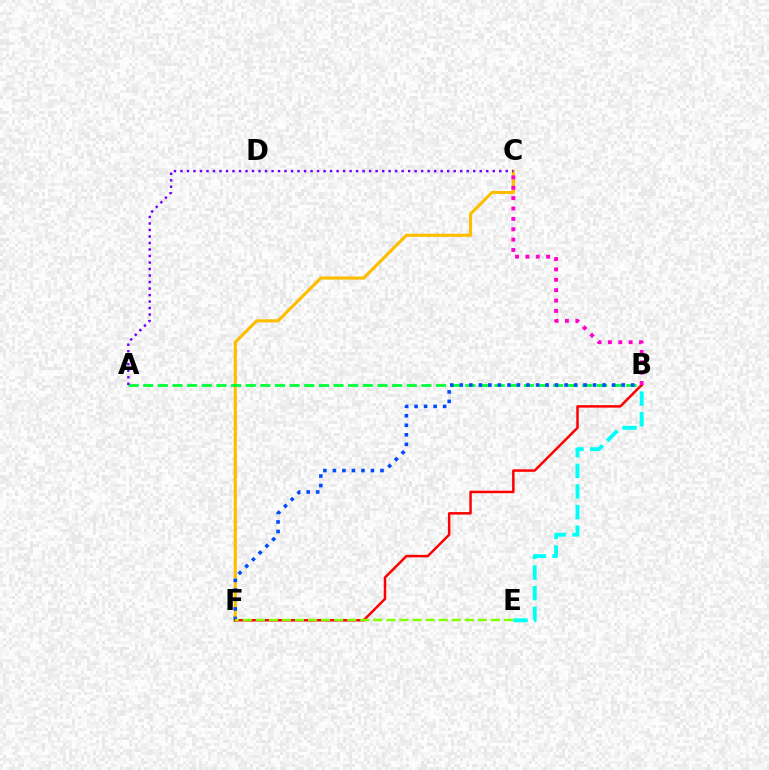{('C', 'F'): [{'color': '#ffbd00', 'line_style': 'solid', 'thickness': 2.24}], ('A', 'B'): [{'color': '#00ff39', 'line_style': 'dashed', 'thickness': 1.99}], ('B', 'F'): [{'color': '#004bff', 'line_style': 'dotted', 'thickness': 2.59}, {'color': '#ff0000', 'line_style': 'solid', 'thickness': 1.79}], ('B', 'E'): [{'color': '#00fff6', 'line_style': 'dashed', 'thickness': 2.8}], ('B', 'C'): [{'color': '#ff00cf', 'line_style': 'dotted', 'thickness': 2.82}], ('A', 'C'): [{'color': '#7200ff', 'line_style': 'dotted', 'thickness': 1.77}], ('E', 'F'): [{'color': '#84ff00', 'line_style': 'dashed', 'thickness': 1.77}]}